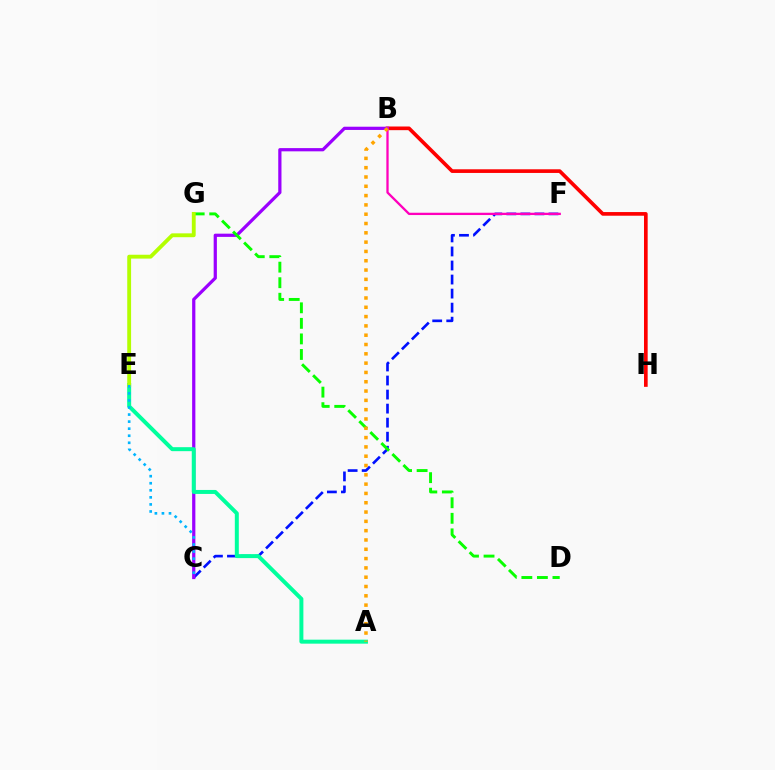{('B', 'H'): [{'color': '#ff0000', 'line_style': 'solid', 'thickness': 2.64}], ('C', 'F'): [{'color': '#0010ff', 'line_style': 'dashed', 'thickness': 1.91}], ('B', 'C'): [{'color': '#9b00ff', 'line_style': 'solid', 'thickness': 2.32}], ('A', 'E'): [{'color': '#00ff9d', 'line_style': 'solid', 'thickness': 2.87}], ('B', 'F'): [{'color': '#ff00bd', 'line_style': 'solid', 'thickness': 1.65}], ('D', 'G'): [{'color': '#08ff00', 'line_style': 'dashed', 'thickness': 2.11}], ('A', 'B'): [{'color': '#ffa500', 'line_style': 'dotted', 'thickness': 2.53}], ('E', 'G'): [{'color': '#b3ff00', 'line_style': 'solid', 'thickness': 2.77}], ('C', 'E'): [{'color': '#00b5ff', 'line_style': 'dotted', 'thickness': 1.92}]}